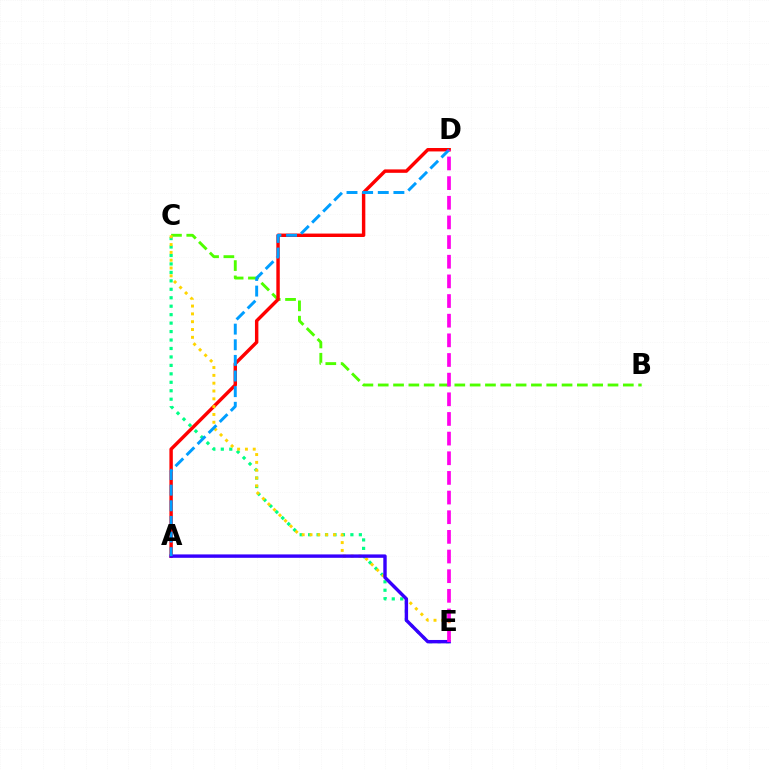{('B', 'C'): [{'color': '#4fff00', 'line_style': 'dashed', 'thickness': 2.08}], ('A', 'D'): [{'color': '#ff0000', 'line_style': 'solid', 'thickness': 2.47}, {'color': '#009eff', 'line_style': 'dashed', 'thickness': 2.12}], ('C', 'E'): [{'color': '#00ff86', 'line_style': 'dotted', 'thickness': 2.3}, {'color': '#ffd500', 'line_style': 'dotted', 'thickness': 2.12}], ('A', 'E'): [{'color': '#3700ff', 'line_style': 'solid', 'thickness': 2.45}], ('D', 'E'): [{'color': '#ff00ed', 'line_style': 'dashed', 'thickness': 2.67}]}